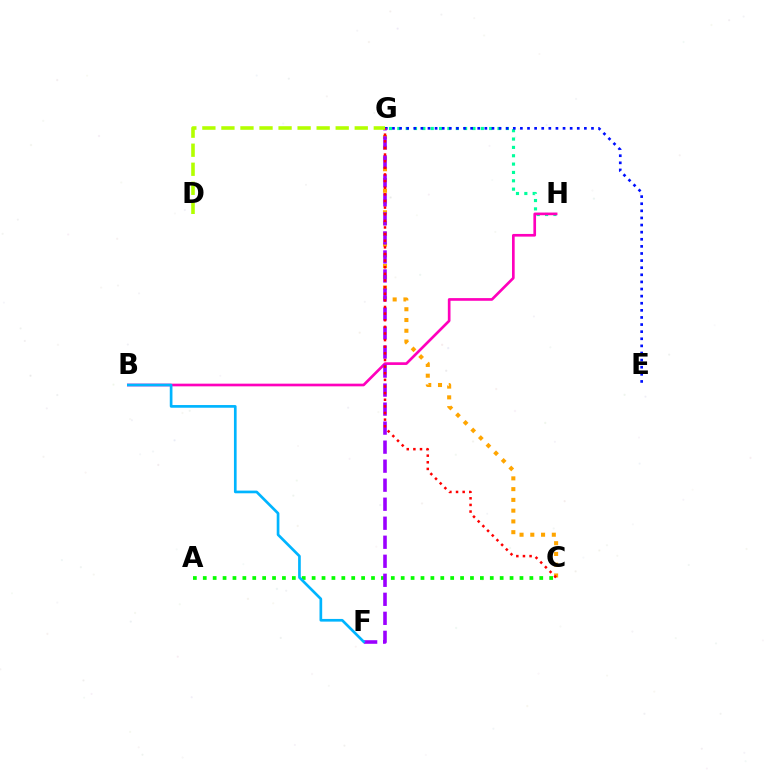{('A', 'C'): [{'color': '#08ff00', 'line_style': 'dotted', 'thickness': 2.69}], ('G', 'H'): [{'color': '#00ff9d', 'line_style': 'dotted', 'thickness': 2.27}], ('B', 'H'): [{'color': '#ff00bd', 'line_style': 'solid', 'thickness': 1.93}], ('C', 'G'): [{'color': '#ffa500', 'line_style': 'dotted', 'thickness': 2.92}, {'color': '#ff0000', 'line_style': 'dotted', 'thickness': 1.8}], ('E', 'G'): [{'color': '#0010ff', 'line_style': 'dotted', 'thickness': 1.93}], ('F', 'G'): [{'color': '#9b00ff', 'line_style': 'dashed', 'thickness': 2.58}], ('B', 'F'): [{'color': '#00b5ff', 'line_style': 'solid', 'thickness': 1.93}], ('D', 'G'): [{'color': '#b3ff00', 'line_style': 'dashed', 'thickness': 2.59}]}